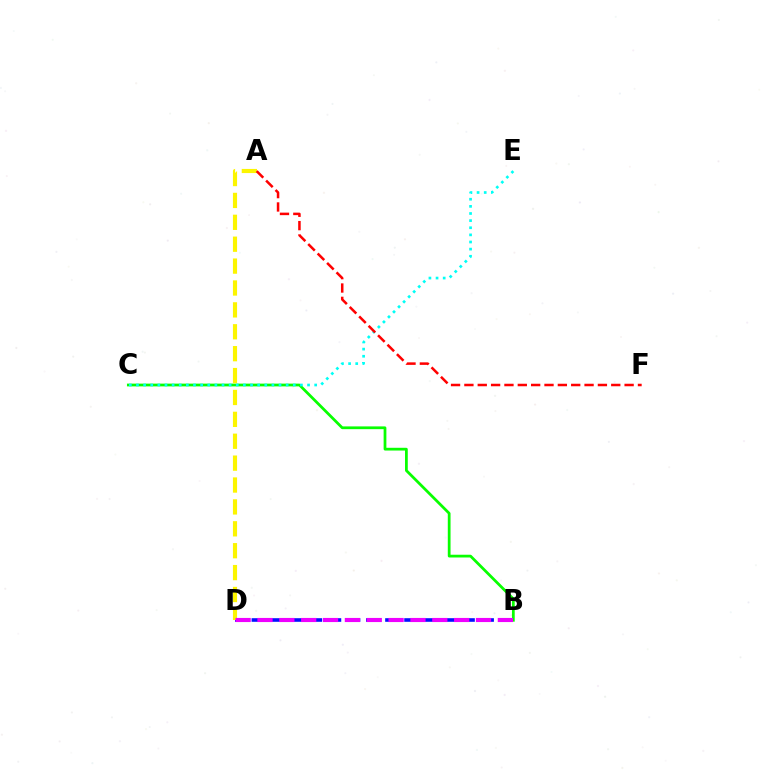{('B', 'C'): [{'color': '#08ff00', 'line_style': 'solid', 'thickness': 1.98}], ('C', 'E'): [{'color': '#00fff6', 'line_style': 'dotted', 'thickness': 1.94}], ('B', 'D'): [{'color': '#0010ff', 'line_style': 'dashed', 'thickness': 2.59}, {'color': '#ee00ff', 'line_style': 'dashed', 'thickness': 2.97}], ('A', 'D'): [{'color': '#fcf500', 'line_style': 'dashed', 'thickness': 2.97}], ('A', 'F'): [{'color': '#ff0000', 'line_style': 'dashed', 'thickness': 1.81}]}